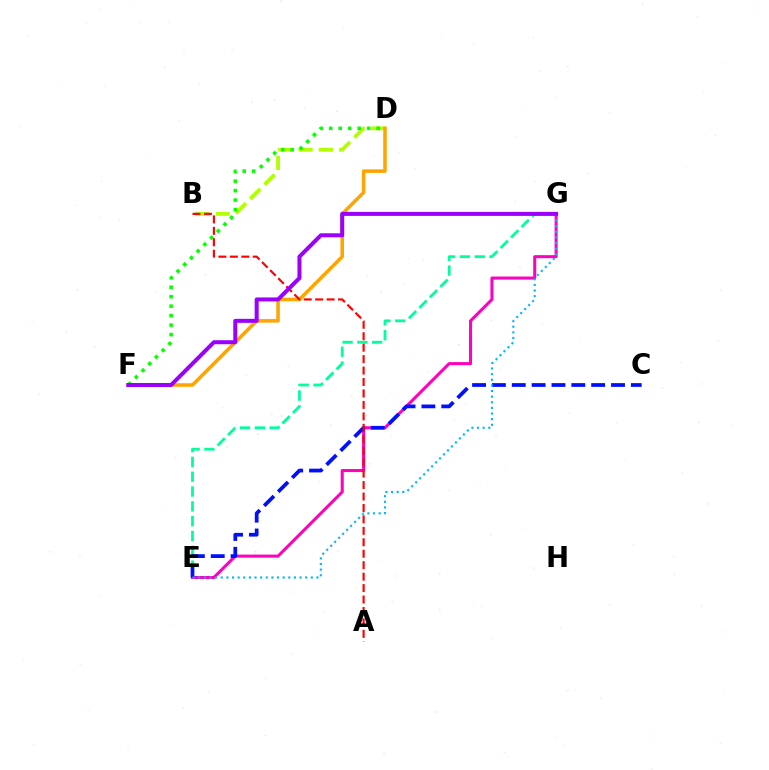{('E', 'G'): [{'color': '#00ff9d', 'line_style': 'dashed', 'thickness': 2.01}, {'color': '#ff00bd', 'line_style': 'solid', 'thickness': 2.18}, {'color': '#00b5ff', 'line_style': 'dotted', 'thickness': 1.53}], ('C', 'E'): [{'color': '#0010ff', 'line_style': 'dashed', 'thickness': 2.7}], ('B', 'D'): [{'color': '#b3ff00', 'line_style': 'dashed', 'thickness': 2.76}], ('D', 'F'): [{'color': '#ffa500', 'line_style': 'solid', 'thickness': 2.55}, {'color': '#08ff00', 'line_style': 'dotted', 'thickness': 2.57}], ('A', 'B'): [{'color': '#ff0000', 'line_style': 'dashed', 'thickness': 1.56}], ('F', 'G'): [{'color': '#9b00ff', 'line_style': 'solid', 'thickness': 2.89}]}